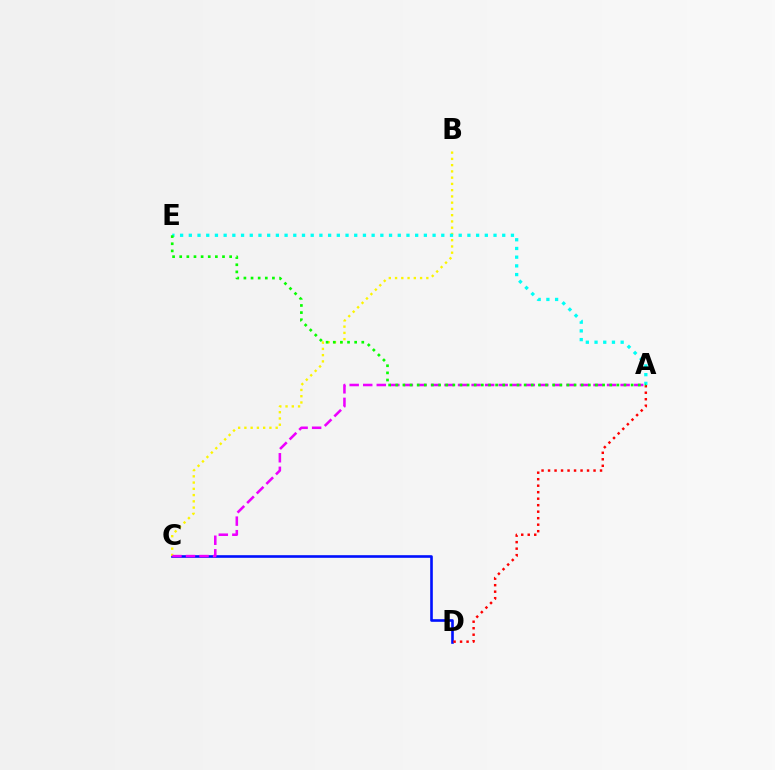{('C', 'D'): [{'color': '#0010ff', 'line_style': 'solid', 'thickness': 1.89}], ('B', 'C'): [{'color': '#fcf500', 'line_style': 'dotted', 'thickness': 1.7}], ('A', 'E'): [{'color': '#00fff6', 'line_style': 'dotted', 'thickness': 2.37}, {'color': '#08ff00', 'line_style': 'dotted', 'thickness': 1.94}], ('A', 'C'): [{'color': '#ee00ff', 'line_style': 'dashed', 'thickness': 1.84}], ('A', 'D'): [{'color': '#ff0000', 'line_style': 'dotted', 'thickness': 1.77}]}